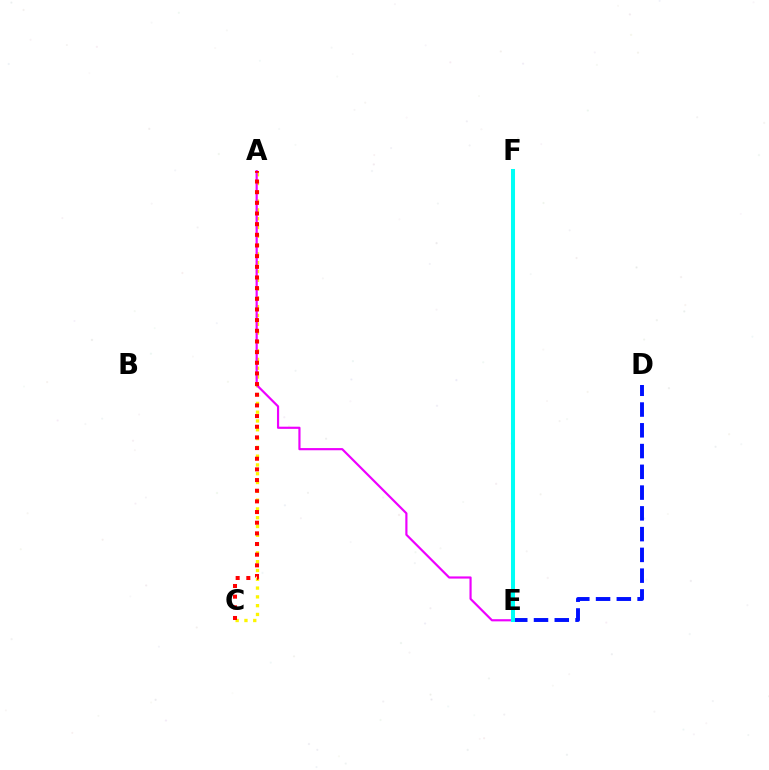{('E', 'F'): [{'color': '#08ff00', 'line_style': 'dashed', 'thickness': 2.85}, {'color': '#00fff6', 'line_style': 'solid', 'thickness': 2.9}], ('D', 'E'): [{'color': '#0010ff', 'line_style': 'dashed', 'thickness': 2.82}], ('A', 'C'): [{'color': '#fcf500', 'line_style': 'dotted', 'thickness': 2.39}, {'color': '#ff0000', 'line_style': 'dotted', 'thickness': 2.9}], ('A', 'E'): [{'color': '#ee00ff', 'line_style': 'solid', 'thickness': 1.57}]}